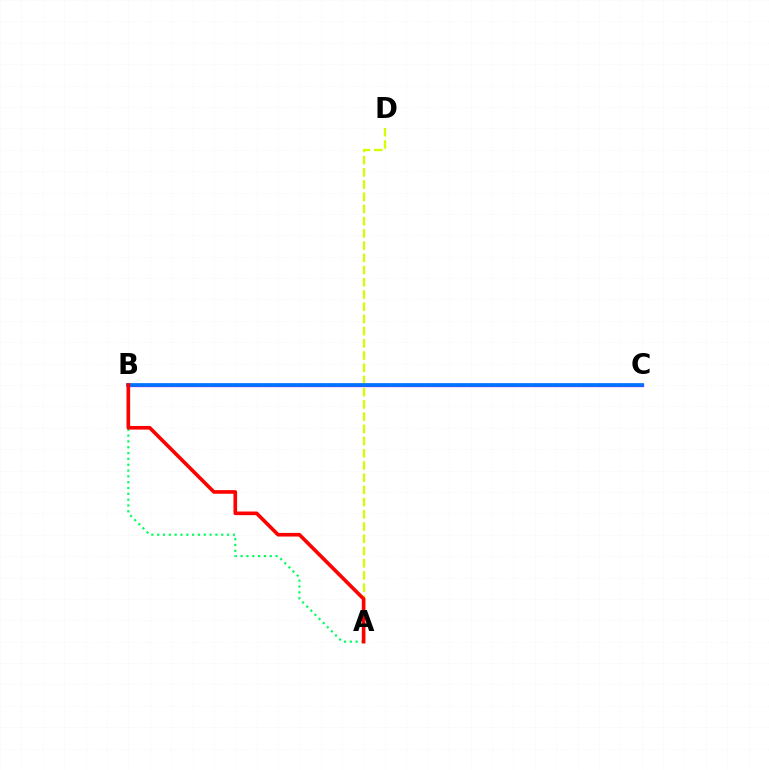{('B', 'C'): [{'color': '#b900ff', 'line_style': 'solid', 'thickness': 2.34}, {'color': '#0074ff', 'line_style': 'solid', 'thickness': 2.67}], ('A', 'D'): [{'color': '#d1ff00', 'line_style': 'dashed', 'thickness': 1.66}], ('A', 'B'): [{'color': '#00ff5c', 'line_style': 'dotted', 'thickness': 1.58}, {'color': '#ff0000', 'line_style': 'solid', 'thickness': 2.61}]}